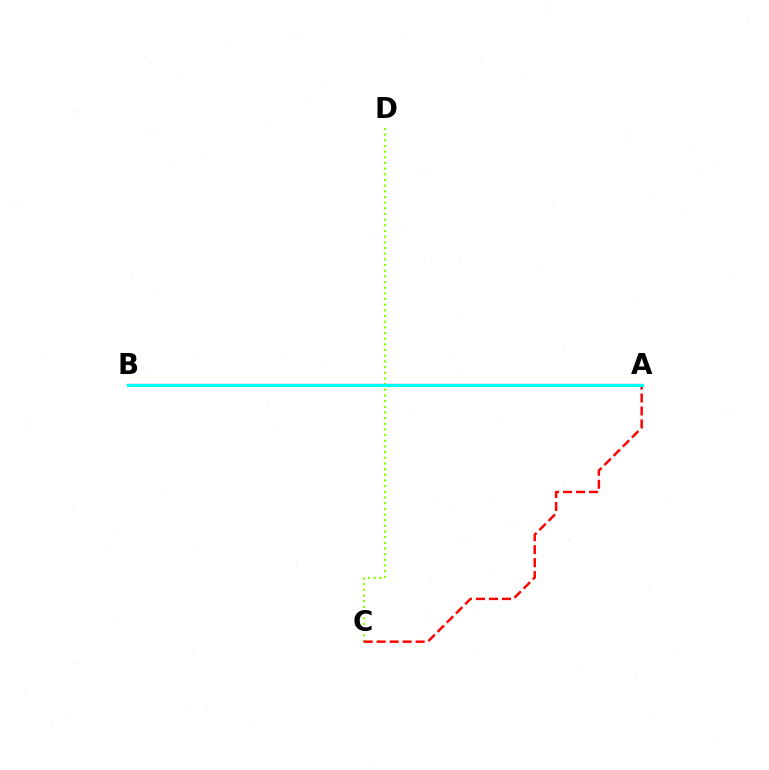{('C', 'D'): [{'color': '#84ff00', 'line_style': 'dotted', 'thickness': 1.54}], ('A', 'C'): [{'color': '#ff0000', 'line_style': 'dashed', 'thickness': 1.77}], ('A', 'B'): [{'color': '#7200ff', 'line_style': 'solid', 'thickness': 1.59}, {'color': '#00fff6', 'line_style': 'solid', 'thickness': 2.23}]}